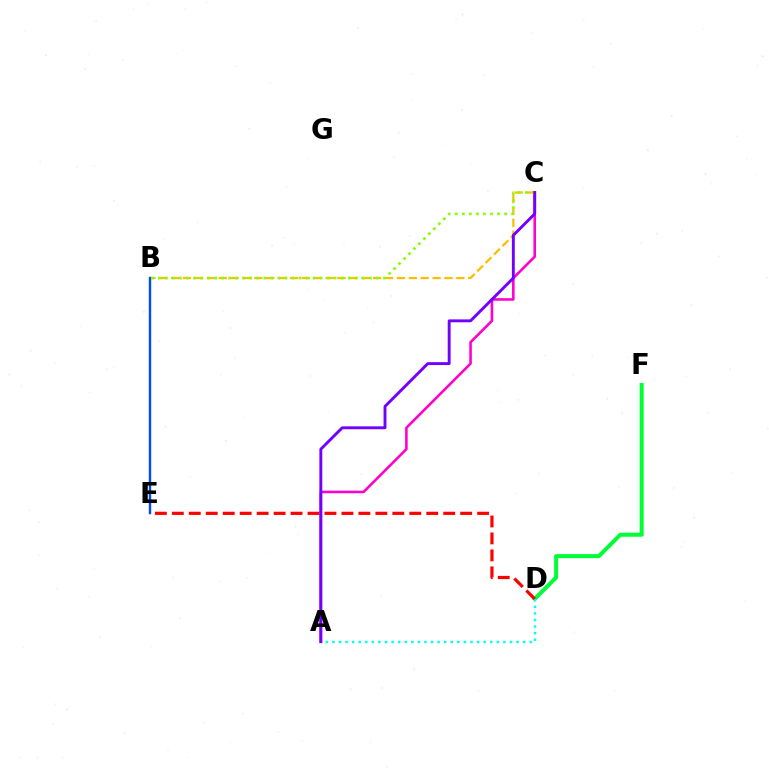{('D', 'F'): [{'color': '#00ff39', 'line_style': 'solid', 'thickness': 2.9}], ('B', 'C'): [{'color': '#ffbd00', 'line_style': 'dashed', 'thickness': 1.61}, {'color': '#84ff00', 'line_style': 'dotted', 'thickness': 1.91}], ('A', 'C'): [{'color': '#ff00cf', 'line_style': 'solid', 'thickness': 1.86}, {'color': '#7200ff', 'line_style': 'solid', 'thickness': 2.09}], ('B', 'E'): [{'color': '#004bff', 'line_style': 'solid', 'thickness': 1.73}], ('A', 'D'): [{'color': '#00fff6', 'line_style': 'dotted', 'thickness': 1.79}], ('D', 'E'): [{'color': '#ff0000', 'line_style': 'dashed', 'thickness': 2.3}]}